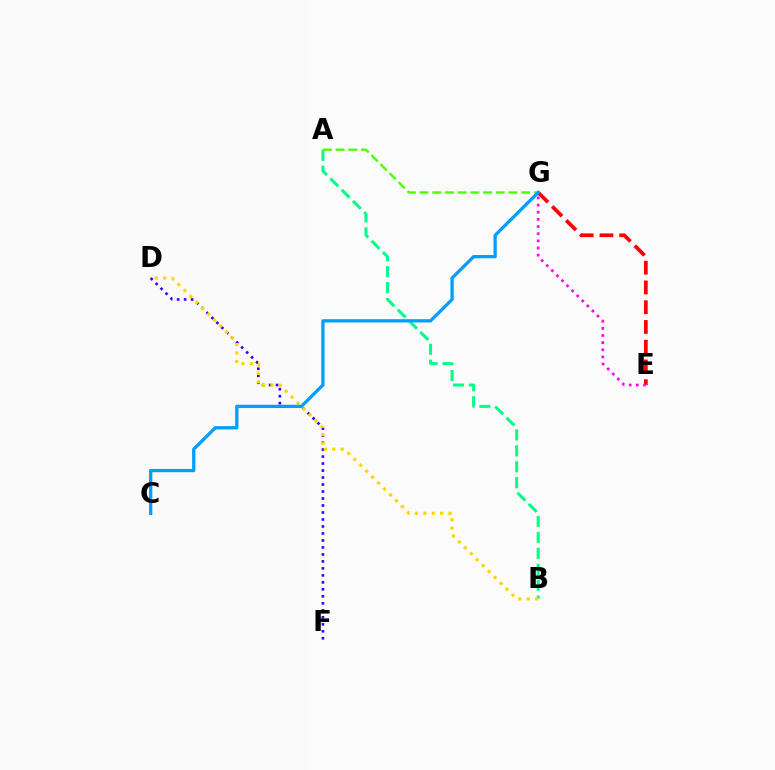{('E', 'G'): [{'color': '#ff0000', 'line_style': 'dashed', 'thickness': 2.68}, {'color': '#ff00ed', 'line_style': 'dotted', 'thickness': 1.94}], ('A', 'B'): [{'color': '#00ff86', 'line_style': 'dashed', 'thickness': 2.16}], ('D', 'F'): [{'color': '#3700ff', 'line_style': 'dotted', 'thickness': 1.9}], ('B', 'D'): [{'color': '#ffd500', 'line_style': 'dotted', 'thickness': 2.28}], ('A', 'G'): [{'color': '#4fff00', 'line_style': 'dashed', 'thickness': 1.73}], ('C', 'G'): [{'color': '#009eff', 'line_style': 'solid', 'thickness': 2.36}]}